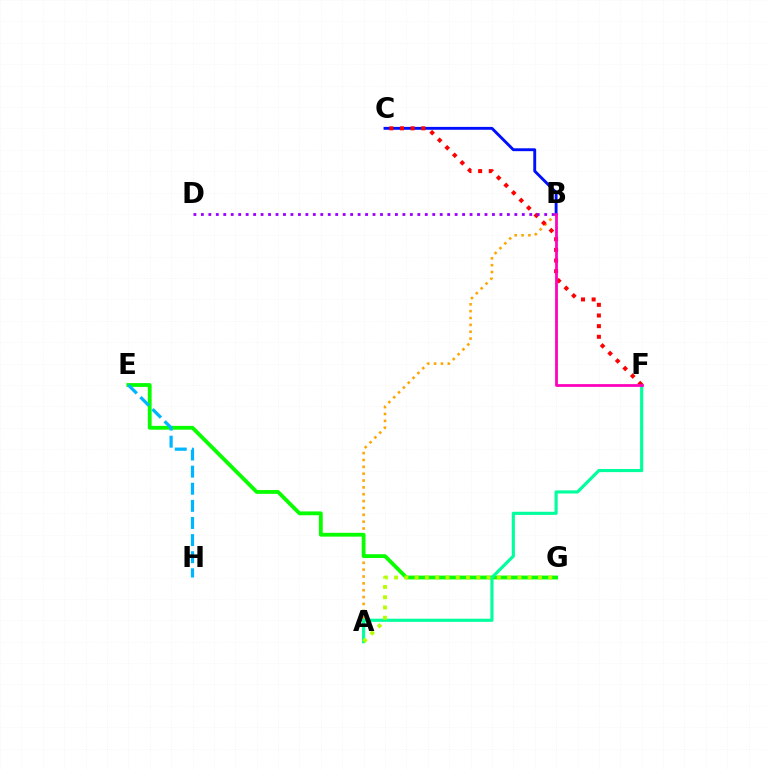{('A', 'B'): [{'color': '#ffa500', 'line_style': 'dotted', 'thickness': 1.86}], ('B', 'C'): [{'color': '#0010ff', 'line_style': 'solid', 'thickness': 2.08}], ('E', 'G'): [{'color': '#08ff00', 'line_style': 'solid', 'thickness': 2.74}], ('A', 'F'): [{'color': '#00ff9d', 'line_style': 'solid', 'thickness': 2.26}], ('C', 'F'): [{'color': '#ff0000', 'line_style': 'dotted', 'thickness': 2.89}], ('B', 'D'): [{'color': '#9b00ff', 'line_style': 'dotted', 'thickness': 2.03}], ('B', 'F'): [{'color': '#ff00bd', 'line_style': 'solid', 'thickness': 1.99}], ('E', 'H'): [{'color': '#00b5ff', 'line_style': 'dashed', 'thickness': 2.32}], ('A', 'G'): [{'color': '#b3ff00', 'line_style': 'dotted', 'thickness': 2.79}]}